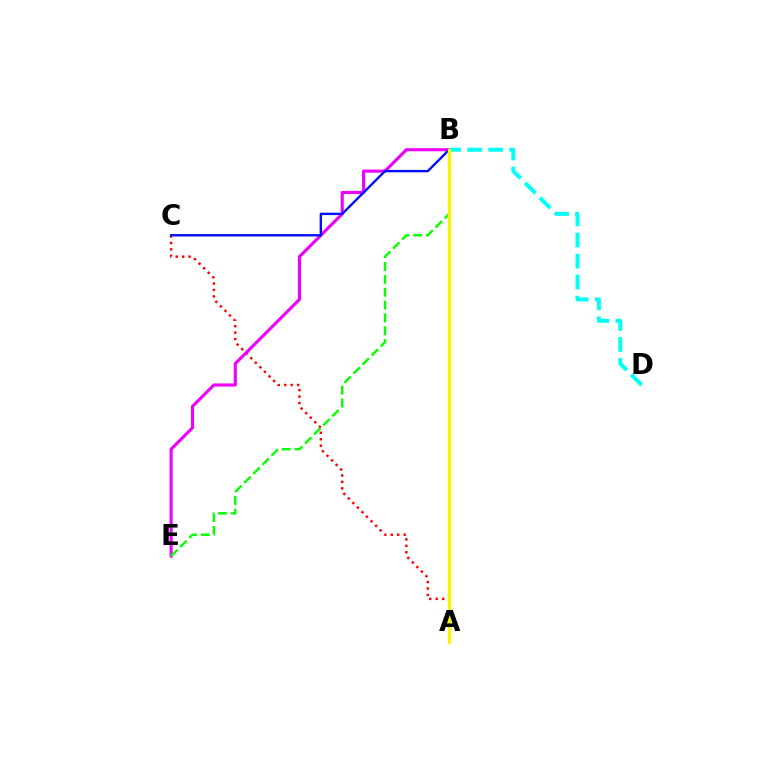{('A', 'C'): [{'color': '#ff0000', 'line_style': 'dotted', 'thickness': 1.75}], ('B', 'E'): [{'color': '#ee00ff', 'line_style': 'solid', 'thickness': 2.24}, {'color': '#08ff00', 'line_style': 'dashed', 'thickness': 1.75}], ('B', 'C'): [{'color': '#0010ff', 'line_style': 'solid', 'thickness': 1.72}], ('B', 'D'): [{'color': '#00fff6', 'line_style': 'dashed', 'thickness': 2.86}], ('A', 'B'): [{'color': '#fcf500', 'line_style': 'solid', 'thickness': 2.44}]}